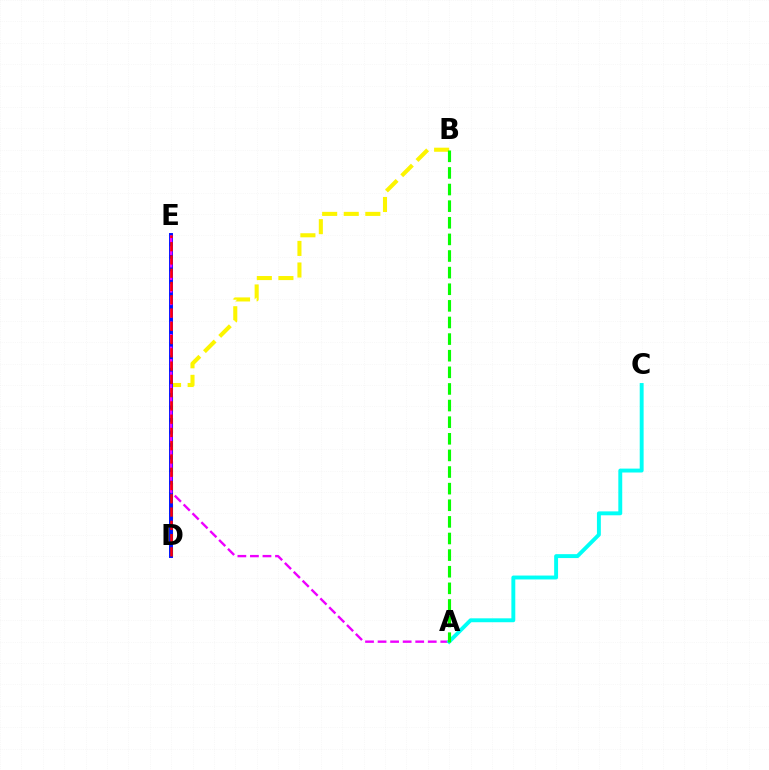{('B', 'D'): [{'color': '#fcf500', 'line_style': 'dashed', 'thickness': 2.93}], ('D', 'E'): [{'color': '#0010ff', 'line_style': 'solid', 'thickness': 2.83}, {'color': '#ff0000', 'line_style': 'dashed', 'thickness': 1.8}], ('A', 'E'): [{'color': '#ee00ff', 'line_style': 'dashed', 'thickness': 1.7}], ('A', 'C'): [{'color': '#00fff6', 'line_style': 'solid', 'thickness': 2.81}], ('A', 'B'): [{'color': '#08ff00', 'line_style': 'dashed', 'thickness': 2.26}]}